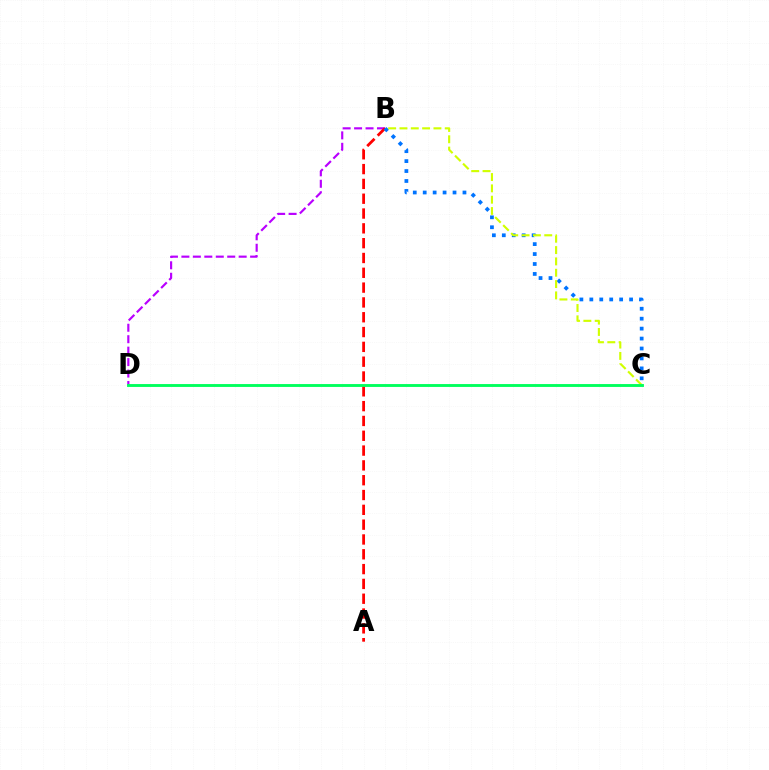{('B', 'D'): [{'color': '#b900ff', 'line_style': 'dashed', 'thickness': 1.56}], ('A', 'B'): [{'color': '#ff0000', 'line_style': 'dashed', 'thickness': 2.01}], ('B', 'C'): [{'color': '#0074ff', 'line_style': 'dotted', 'thickness': 2.7}, {'color': '#d1ff00', 'line_style': 'dashed', 'thickness': 1.54}], ('C', 'D'): [{'color': '#00ff5c', 'line_style': 'solid', 'thickness': 2.07}]}